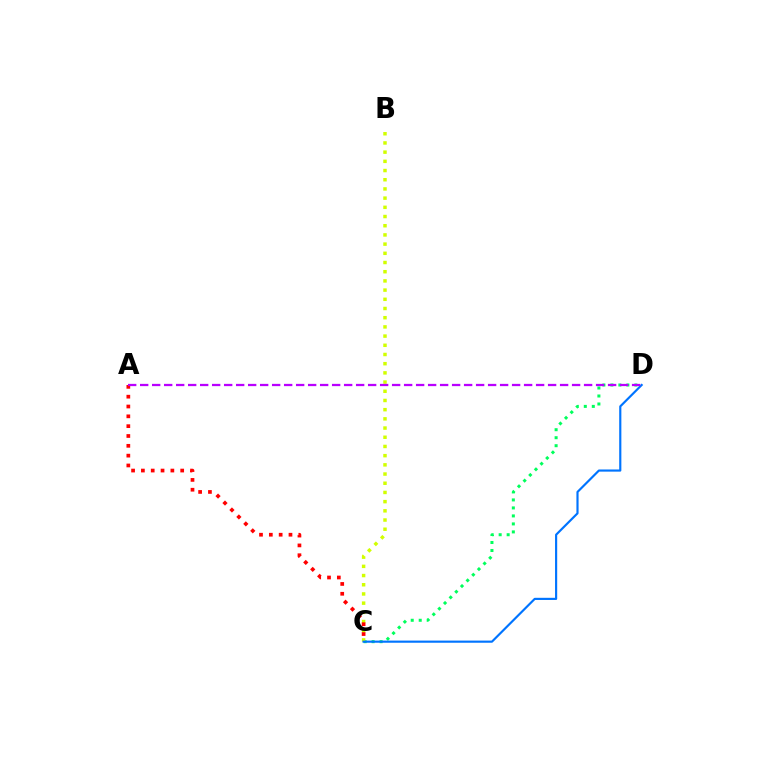{('C', 'D'): [{'color': '#00ff5c', 'line_style': 'dotted', 'thickness': 2.17}, {'color': '#0074ff', 'line_style': 'solid', 'thickness': 1.56}], ('B', 'C'): [{'color': '#d1ff00', 'line_style': 'dotted', 'thickness': 2.5}], ('A', 'C'): [{'color': '#ff0000', 'line_style': 'dotted', 'thickness': 2.67}], ('A', 'D'): [{'color': '#b900ff', 'line_style': 'dashed', 'thickness': 1.63}]}